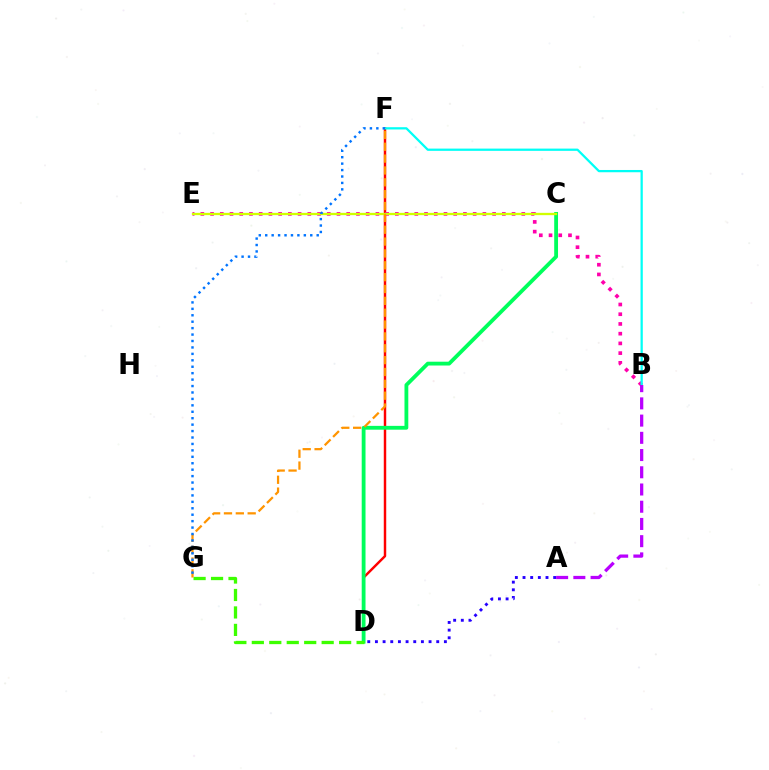{('A', 'D'): [{'color': '#2500ff', 'line_style': 'dotted', 'thickness': 2.08}], ('D', 'F'): [{'color': '#ff0000', 'line_style': 'solid', 'thickness': 1.77}], ('C', 'D'): [{'color': '#00ff5c', 'line_style': 'solid', 'thickness': 2.75}], ('B', 'E'): [{'color': '#ff00ac', 'line_style': 'dotted', 'thickness': 2.64}], ('D', 'G'): [{'color': '#3dff00', 'line_style': 'dashed', 'thickness': 2.37}], ('B', 'F'): [{'color': '#00fff6', 'line_style': 'solid', 'thickness': 1.63}], ('C', 'E'): [{'color': '#d1ff00', 'line_style': 'solid', 'thickness': 1.66}], ('A', 'B'): [{'color': '#b900ff', 'line_style': 'dashed', 'thickness': 2.34}], ('F', 'G'): [{'color': '#ff9400', 'line_style': 'dashed', 'thickness': 1.61}, {'color': '#0074ff', 'line_style': 'dotted', 'thickness': 1.75}]}